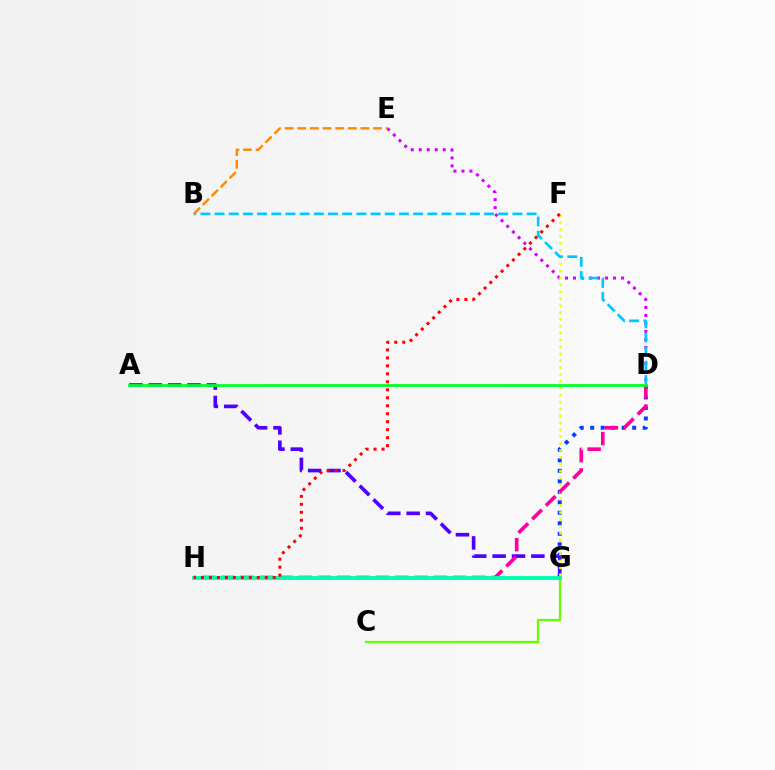{('A', 'G'): [{'color': '#4f00ff', 'line_style': 'dashed', 'thickness': 2.63}], ('D', 'E'): [{'color': '#d600ff', 'line_style': 'dotted', 'thickness': 2.18}], ('D', 'G'): [{'color': '#003fff', 'line_style': 'dotted', 'thickness': 2.85}], ('F', 'G'): [{'color': '#eeff00', 'line_style': 'dotted', 'thickness': 1.88}], ('B', 'D'): [{'color': '#00c7ff', 'line_style': 'dashed', 'thickness': 1.93}], ('D', 'H'): [{'color': '#ff00a0', 'line_style': 'dashed', 'thickness': 2.62}], ('C', 'G'): [{'color': '#66ff00', 'line_style': 'solid', 'thickness': 1.63}], ('G', 'H'): [{'color': '#00ffaf', 'line_style': 'solid', 'thickness': 2.78}], ('A', 'D'): [{'color': '#00ff27', 'line_style': 'solid', 'thickness': 1.99}], ('F', 'H'): [{'color': '#ff0000', 'line_style': 'dotted', 'thickness': 2.17}], ('B', 'E'): [{'color': '#ff8800', 'line_style': 'dashed', 'thickness': 1.71}]}